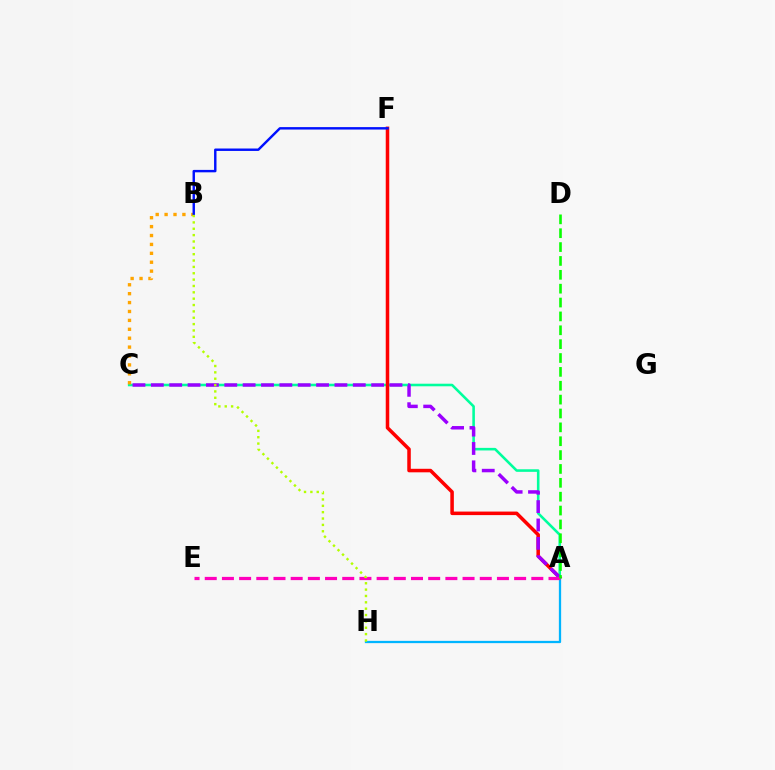{('A', 'C'): [{'color': '#00ff9d', 'line_style': 'solid', 'thickness': 1.85}, {'color': '#9b00ff', 'line_style': 'dashed', 'thickness': 2.49}], ('A', 'F'): [{'color': '#ff0000', 'line_style': 'solid', 'thickness': 2.54}], ('B', 'C'): [{'color': '#ffa500', 'line_style': 'dotted', 'thickness': 2.42}], ('A', 'H'): [{'color': '#00b5ff', 'line_style': 'solid', 'thickness': 1.64}], ('A', 'E'): [{'color': '#ff00bd', 'line_style': 'dashed', 'thickness': 2.34}], ('A', 'D'): [{'color': '#08ff00', 'line_style': 'dashed', 'thickness': 1.88}], ('B', 'F'): [{'color': '#0010ff', 'line_style': 'solid', 'thickness': 1.75}], ('B', 'H'): [{'color': '#b3ff00', 'line_style': 'dotted', 'thickness': 1.73}]}